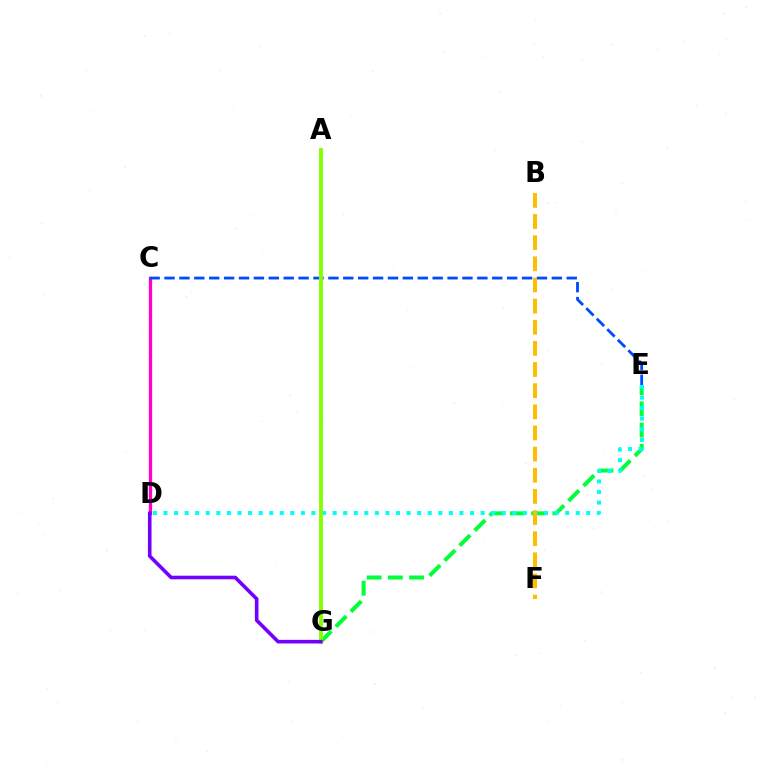{('C', 'D'): [{'color': '#ff0000', 'line_style': 'dotted', 'thickness': 1.54}, {'color': '#ff00cf', 'line_style': 'solid', 'thickness': 2.34}], ('E', 'G'): [{'color': '#00ff39', 'line_style': 'dashed', 'thickness': 2.89}], ('C', 'E'): [{'color': '#004bff', 'line_style': 'dashed', 'thickness': 2.02}], ('D', 'E'): [{'color': '#00fff6', 'line_style': 'dotted', 'thickness': 2.87}], ('A', 'G'): [{'color': '#84ff00', 'line_style': 'solid', 'thickness': 2.79}], ('D', 'G'): [{'color': '#7200ff', 'line_style': 'solid', 'thickness': 2.6}], ('B', 'F'): [{'color': '#ffbd00', 'line_style': 'dashed', 'thickness': 2.87}]}